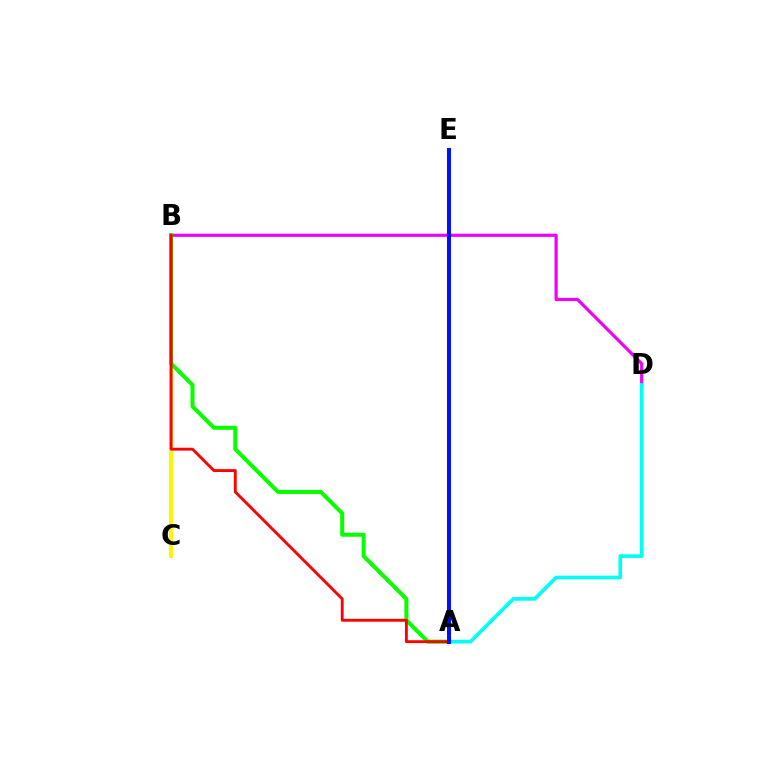{('B', 'C'): [{'color': '#fcf500', 'line_style': 'solid', 'thickness': 2.76}], ('B', 'D'): [{'color': '#ee00ff', 'line_style': 'solid', 'thickness': 2.29}], ('A', 'D'): [{'color': '#00fff6', 'line_style': 'solid', 'thickness': 2.65}], ('A', 'B'): [{'color': '#08ff00', 'line_style': 'solid', 'thickness': 2.89}, {'color': '#ff0000', 'line_style': 'solid', 'thickness': 2.07}], ('A', 'E'): [{'color': '#0010ff', 'line_style': 'solid', 'thickness': 2.91}]}